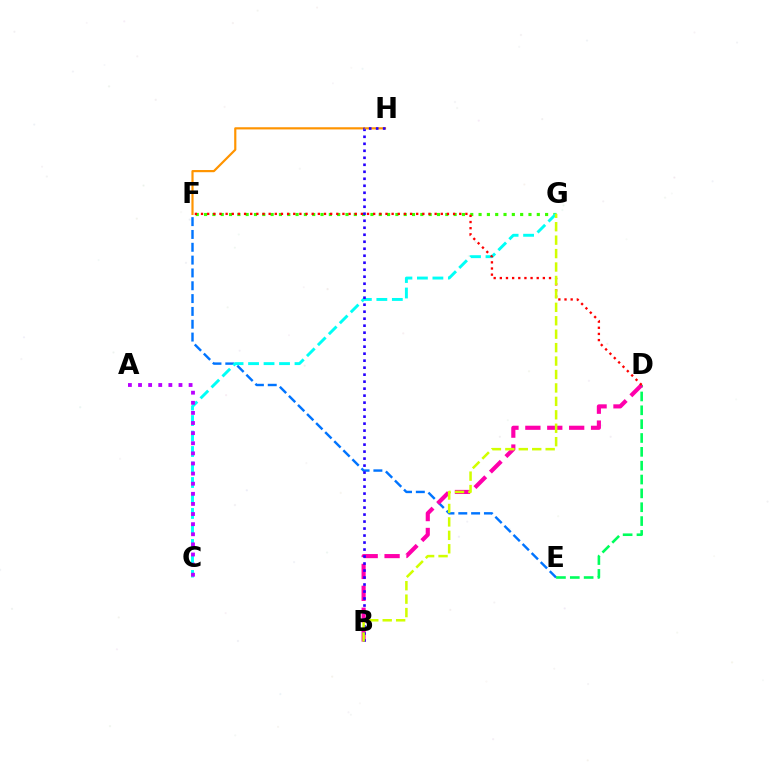{('F', 'H'): [{'color': '#ff9400', 'line_style': 'solid', 'thickness': 1.57}], ('E', 'F'): [{'color': '#0074ff', 'line_style': 'dashed', 'thickness': 1.74}], ('F', 'G'): [{'color': '#3dff00', 'line_style': 'dotted', 'thickness': 2.26}], ('D', 'E'): [{'color': '#00ff5c', 'line_style': 'dashed', 'thickness': 1.88}], ('B', 'D'): [{'color': '#ff00ac', 'line_style': 'dashed', 'thickness': 2.98}], ('C', 'G'): [{'color': '#00fff6', 'line_style': 'dashed', 'thickness': 2.1}], ('A', 'C'): [{'color': '#b900ff', 'line_style': 'dotted', 'thickness': 2.75}], ('B', 'H'): [{'color': '#2500ff', 'line_style': 'dotted', 'thickness': 1.9}], ('D', 'F'): [{'color': '#ff0000', 'line_style': 'dotted', 'thickness': 1.67}], ('B', 'G'): [{'color': '#d1ff00', 'line_style': 'dashed', 'thickness': 1.83}]}